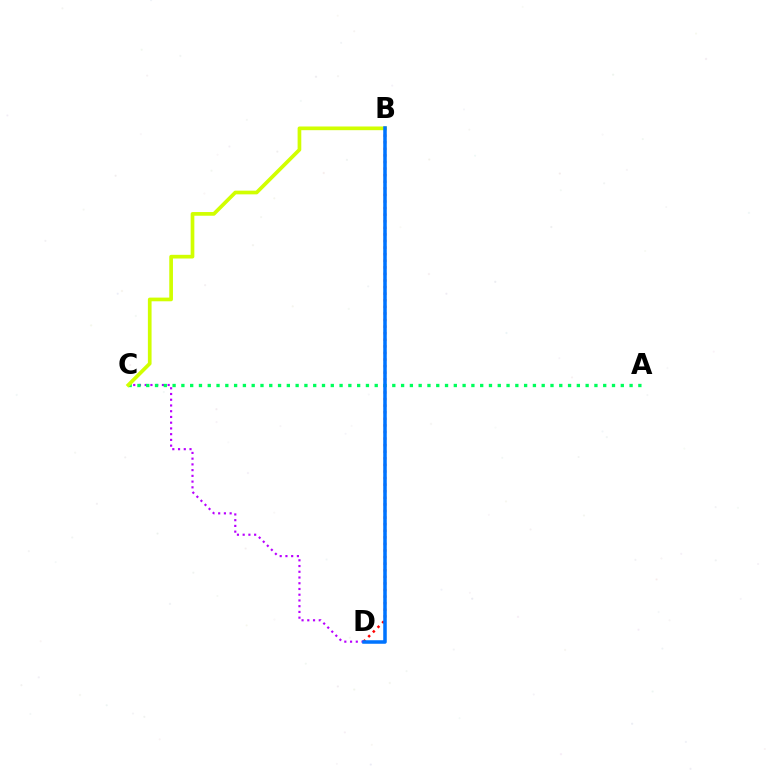{('B', 'D'): [{'color': '#ff0000', 'line_style': 'dotted', 'thickness': 1.79}, {'color': '#0074ff', 'line_style': 'solid', 'thickness': 2.54}], ('C', 'D'): [{'color': '#b900ff', 'line_style': 'dotted', 'thickness': 1.56}], ('A', 'C'): [{'color': '#00ff5c', 'line_style': 'dotted', 'thickness': 2.39}], ('B', 'C'): [{'color': '#d1ff00', 'line_style': 'solid', 'thickness': 2.66}]}